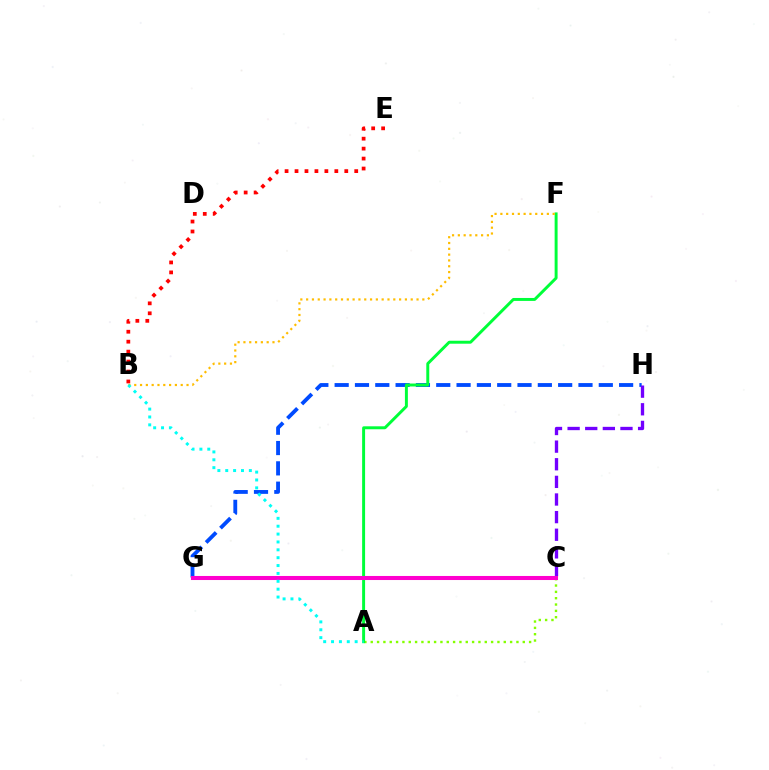{('G', 'H'): [{'color': '#004bff', 'line_style': 'dashed', 'thickness': 2.76}], ('B', 'E'): [{'color': '#ff0000', 'line_style': 'dotted', 'thickness': 2.7}], ('A', 'C'): [{'color': '#84ff00', 'line_style': 'dotted', 'thickness': 1.72}], ('A', 'F'): [{'color': '#00ff39', 'line_style': 'solid', 'thickness': 2.12}], ('C', 'H'): [{'color': '#7200ff', 'line_style': 'dashed', 'thickness': 2.39}], ('B', 'F'): [{'color': '#ffbd00', 'line_style': 'dotted', 'thickness': 1.58}], ('C', 'G'): [{'color': '#ff00cf', 'line_style': 'solid', 'thickness': 2.92}], ('A', 'B'): [{'color': '#00fff6', 'line_style': 'dotted', 'thickness': 2.14}]}